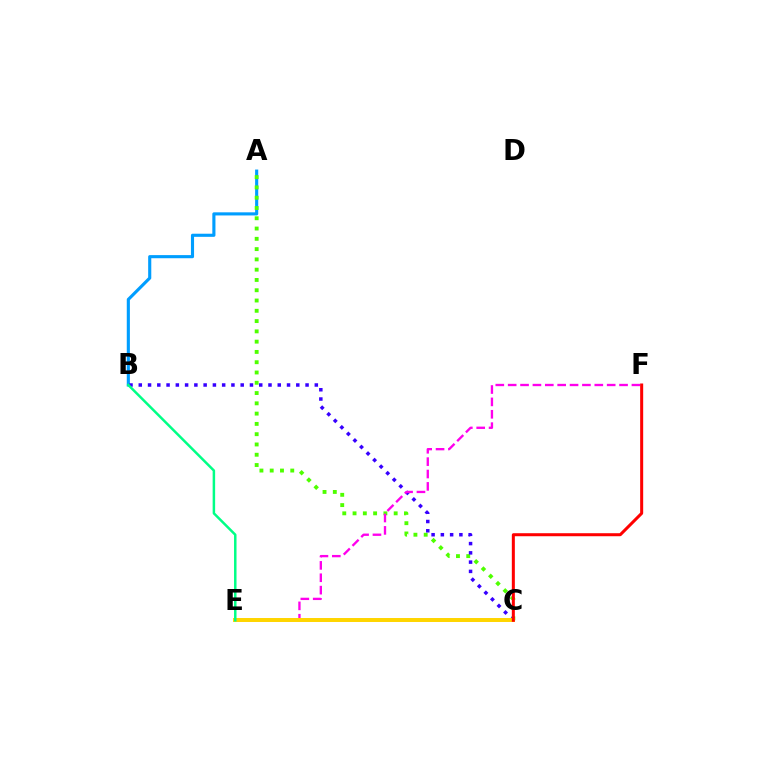{('A', 'B'): [{'color': '#009eff', 'line_style': 'solid', 'thickness': 2.24}], ('A', 'C'): [{'color': '#4fff00', 'line_style': 'dotted', 'thickness': 2.79}], ('B', 'C'): [{'color': '#3700ff', 'line_style': 'dotted', 'thickness': 2.52}], ('E', 'F'): [{'color': '#ff00ed', 'line_style': 'dashed', 'thickness': 1.68}], ('C', 'E'): [{'color': '#ffd500', 'line_style': 'solid', 'thickness': 2.86}], ('C', 'F'): [{'color': '#ff0000', 'line_style': 'solid', 'thickness': 2.17}], ('B', 'E'): [{'color': '#00ff86', 'line_style': 'solid', 'thickness': 1.79}]}